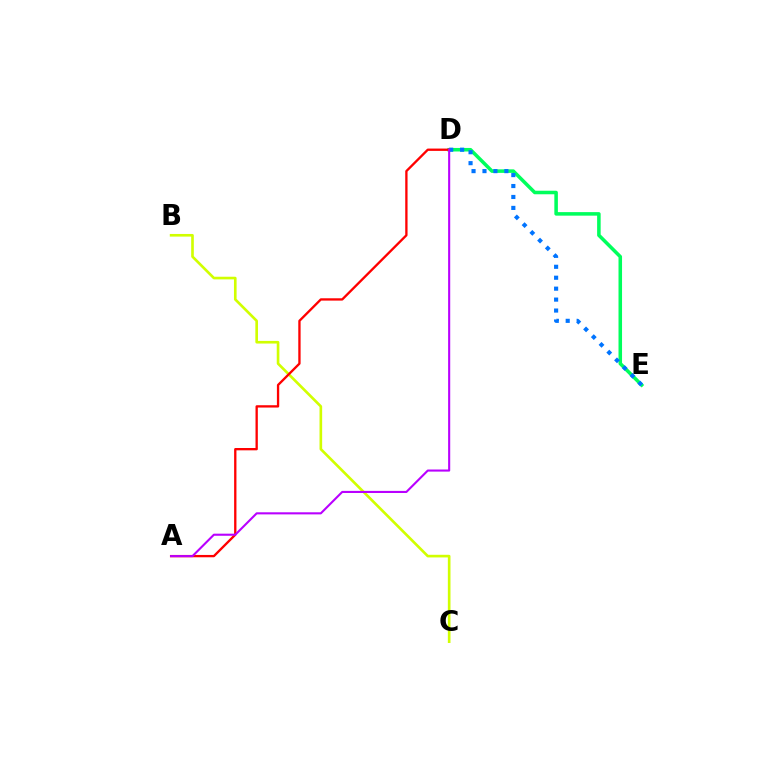{('B', 'C'): [{'color': '#d1ff00', 'line_style': 'solid', 'thickness': 1.9}], ('D', 'E'): [{'color': '#00ff5c', 'line_style': 'solid', 'thickness': 2.55}, {'color': '#0074ff', 'line_style': 'dotted', 'thickness': 2.97}], ('A', 'D'): [{'color': '#ff0000', 'line_style': 'solid', 'thickness': 1.67}, {'color': '#b900ff', 'line_style': 'solid', 'thickness': 1.51}]}